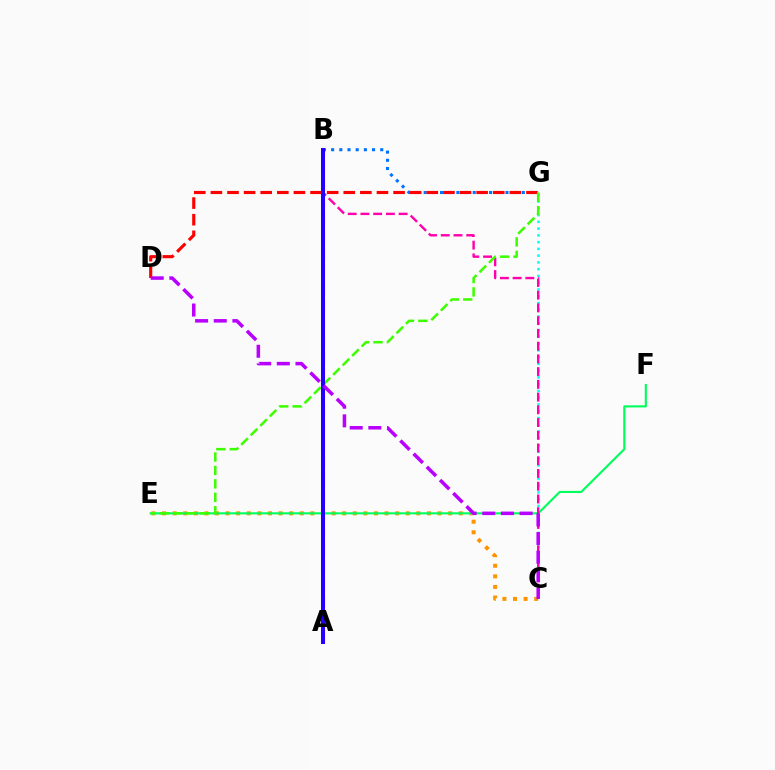{('C', 'E'): [{'color': '#ff9400', 'line_style': 'dotted', 'thickness': 2.88}], ('C', 'G'): [{'color': '#00fff6', 'line_style': 'dotted', 'thickness': 1.84}], ('B', 'G'): [{'color': '#0074ff', 'line_style': 'dotted', 'thickness': 2.22}], ('E', 'F'): [{'color': '#00ff5c', 'line_style': 'solid', 'thickness': 1.53}], ('B', 'C'): [{'color': '#ff00ac', 'line_style': 'dashed', 'thickness': 1.73}], ('A', 'B'): [{'color': '#d1ff00', 'line_style': 'dashed', 'thickness': 2.36}, {'color': '#2500ff', 'line_style': 'solid', 'thickness': 2.89}], ('D', 'G'): [{'color': '#ff0000', 'line_style': 'dashed', 'thickness': 2.26}], ('E', 'G'): [{'color': '#3dff00', 'line_style': 'dashed', 'thickness': 1.82}], ('C', 'D'): [{'color': '#b900ff', 'line_style': 'dashed', 'thickness': 2.53}]}